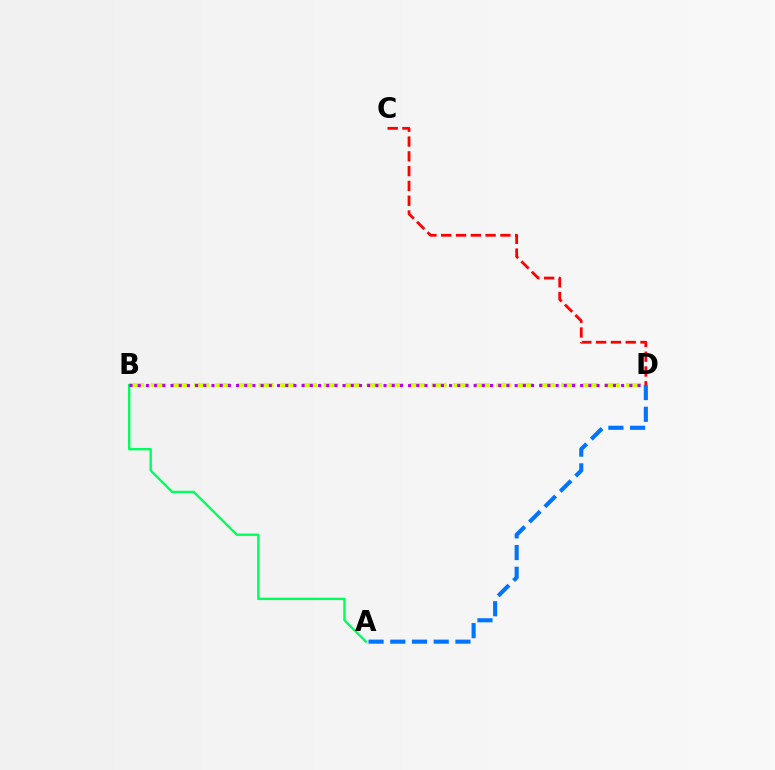{('B', 'D'): [{'color': '#d1ff00', 'line_style': 'dashed', 'thickness': 2.94}, {'color': '#b900ff', 'line_style': 'dotted', 'thickness': 2.23}], ('A', 'B'): [{'color': '#00ff5c', 'line_style': 'solid', 'thickness': 1.71}], ('A', 'D'): [{'color': '#0074ff', 'line_style': 'dashed', 'thickness': 2.95}], ('C', 'D'): [{'color': '#ff0000', 'line_style': 'dashed', 'thickness': 2.01}]}